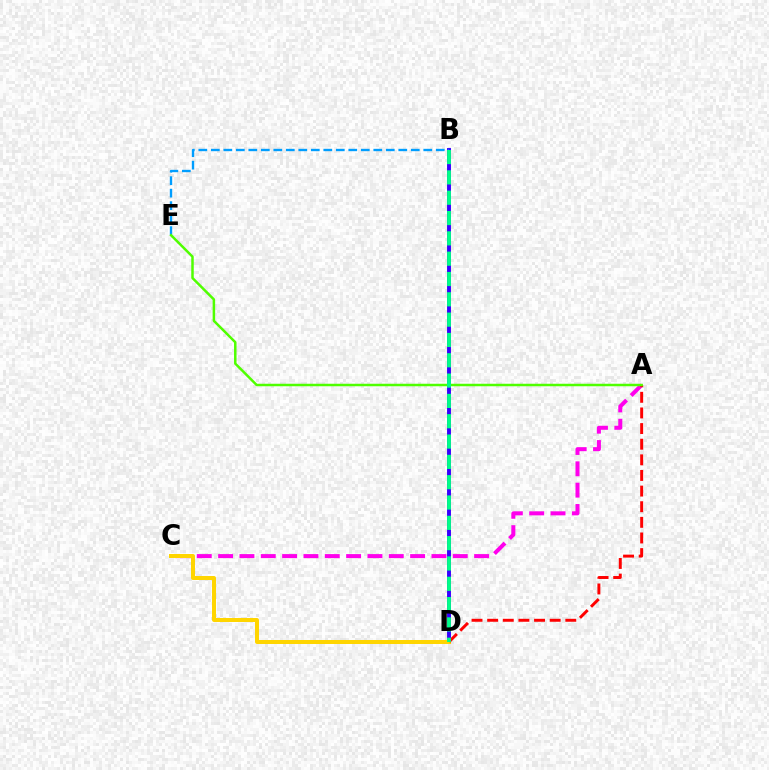{('B', 'D'): [{'color': '#3700ff', 'line_style': 'solid', 'thickness': 2.82}, {'color': '#00ff86', 'line_style': 'dashed', 'thickness': 2.76}], ('B', 'E'): [{'color': '#009eff', 'line_style': 'dashed', 'thickness': 1.7}], ('A', 'C'): [{'color': '#ff00ed', 'line_style': 'dashed', 'thickness': 2.9}], ('C', 'D'): [{'color': '#ffd500', 'line_style': 'solid', 'thickness': 2.88}], ('A', 'D'): [{'color': '#ff0000', 'line_style': 'dashed', 'thickness': 2.12}], ('A', 'E'): [{'color': '#4fff00', 'line_style': 'solid', 'thickness': 1.8}]}